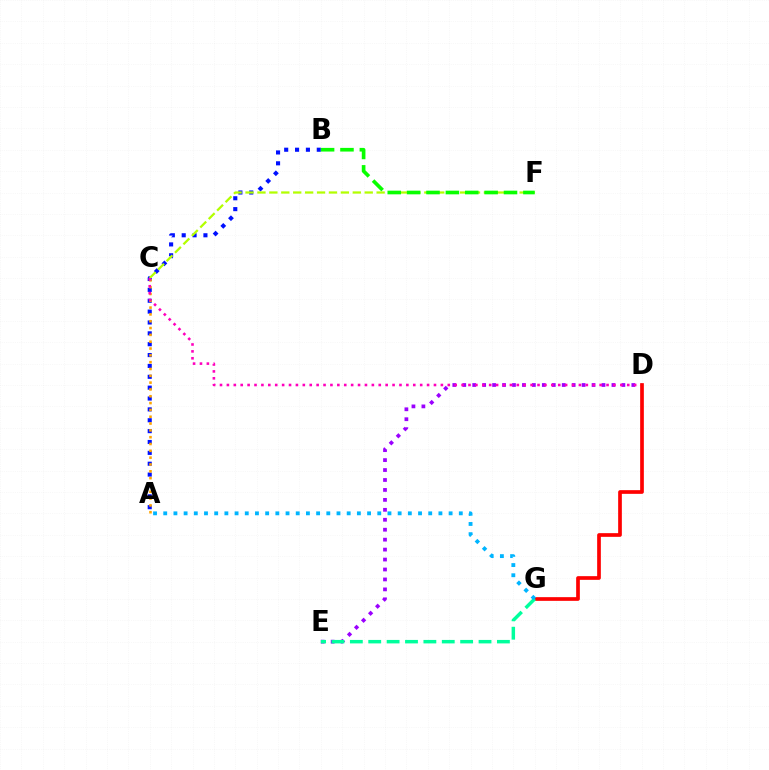{('A', 'B'): [{'color': '#0010ff', 'line_style': 'dotted', 'thickness': 2.95}], ('C', 'F'): [{'color': '#b3ff00', 'line_style': 'dashed', 'thickness': 1.62}], ('D', 'E'): [{'color': '#9b00ff', 'line_style': 'dotted', 'thickness': 2.7}], ('A', 'C'): [{'color': '#ffa500', 'line_style': 'dotted', 'thickness': 1.85}], ('C', 'D'): [{'color': '#ff00bd', 'line_style': 'dotted', 'thickness': 1.88}], ('B', 'F'): [{'color': '#08ff00', 'line_style': 'dashed', 'thickness': 2.63}], ('D', 'G'): [{'color': '#ff0000', 'line_style': 'solid', 'thickness': 2.65}], ('E', 'G'): [{'color': '#00ff9d', 'line_style': 'dashed', 'thickness': 2.5}], ('A', 'G'): [{'color': '#00b5ff', 'line_style': 'dotted', 'thickness': 2.77}]}